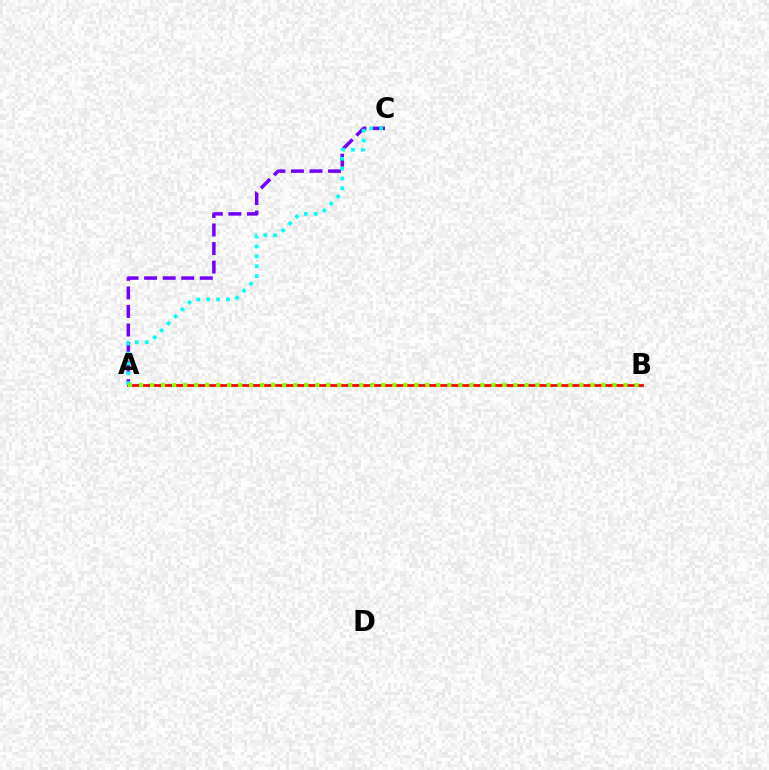{('A', 'C'): [{'color': '#7200ff', 'line_style': 'dashed', 'thickness': 2.52}, {'color': '#00fff6', 'line_style': 'dotted', 'thickness': 2.69}], ('A', 'B'): [{'color': '#ff0000', 'line_style': 'solid', 'thickness': 1.98}, {'color': '#84ff00', 'line_style': 'dotted', 'thickness': 2.99}]}